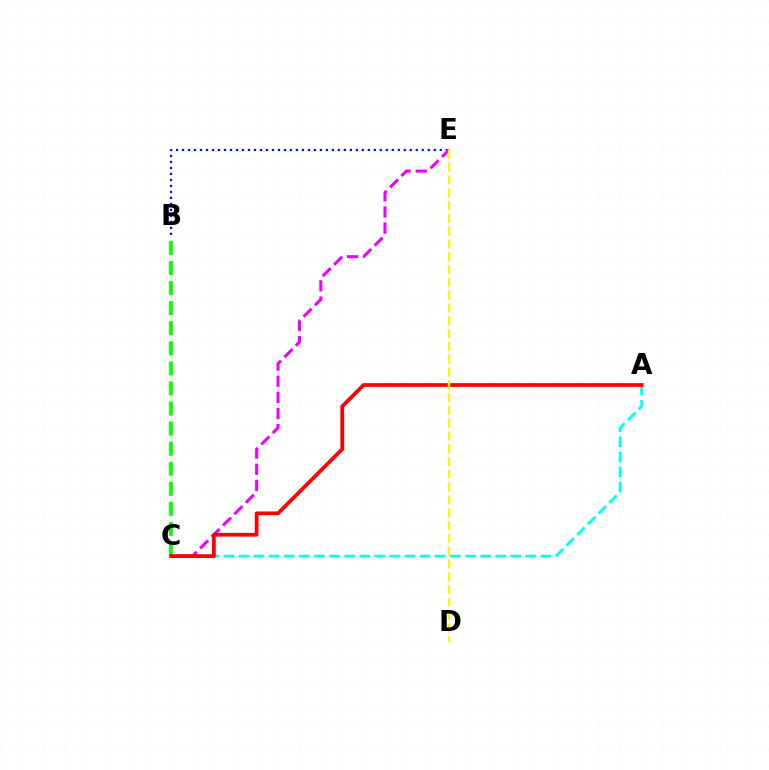{('B', 'E'): [{'color': '#0010ff', 'line_style': 'dotted', 'thickness': 1.63}], ('A', 'C'): [{'color': '#00fff6', 'line_style': 'dashed', 'thickness': 2.05}, {'color': '#ff0000', 'line_style': 'solid', 'thickness': 2.7}], ('B', 'C'): [{'color': '#08ff00', 'line_style': 'dashed', 'thickness': 2.73}], ('C', 'E'): [{'color': '#ee00ff', 'line_style': 'dashed', 'thickness': 2.19}], ('D', 'E'): [{'color': '#fcf500', 'line_style': 'dashed', 'thickness': 1.74}]}